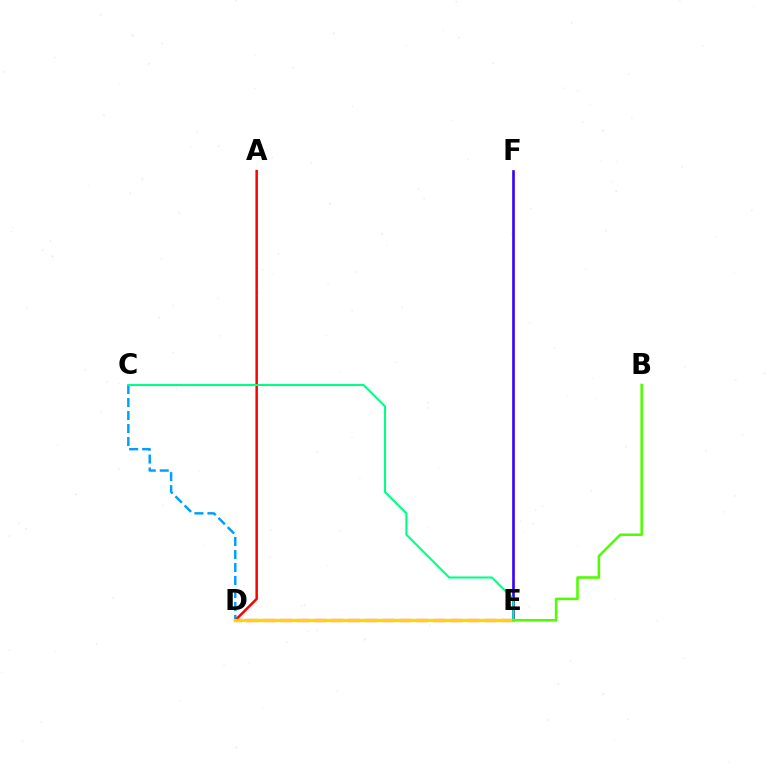{('C', 'D'): [{'color': '#009eff', 'line_style': 'dashed', 'thickness': 1.76}], ('A', 'D'): [{'color': '#ff0000', 'line_style': 'solid', 'thickness': 1.8}], ('D', 'E'): [{'color': '#ff00ed', 'line_style': 'dashed', 'thickness': 2.31}, {'color': '#ffd500', 'line_style': 'solid', 'thickness': 2.38}], ('E', 'F'): [{'color': '#3700ff', 'line_style': 'solid', 'thickness': 1.9}], ('C', 'E'): [{'color': '#00ff86', 'line_style': 'solid', 'thickness': 1.5}], ('B', 'E'): [{'color': '#4fff00', 'line_style': 'solid', 'thickness': 1.84}]}